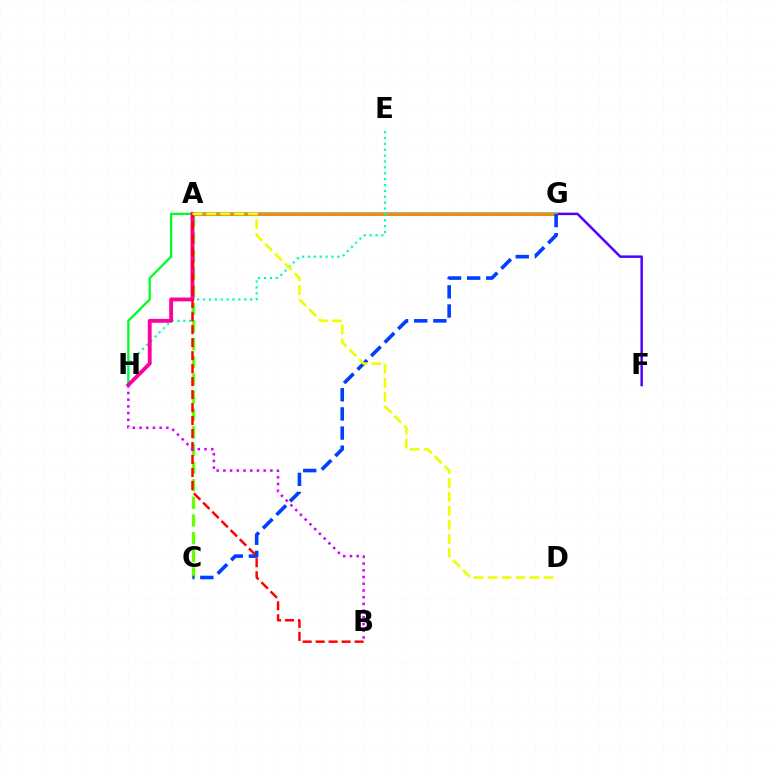{('A', 'G'): [{'color': '#00c7ff', 'line_style': 'solid', 'thickness': 2.23}, {'color': '#ff8800', 'line_style': 'solid', 'thickness': 2.08}], ('A', 'F'): [{'color': '#4f00ff', 'line_style': 'solid', 'thickness': 1.78}], ('G', 'H'): [{'color': '#00ff27', 'line_style': 'solid', 'thickness': 1.65}], ('A', 'C'): [{'color': '#66ff00', 'line_style': 'dashed', 'thickness': 2.4}], ('E', 'H'): [{'color': '#00ffaf', 'line_style': 'dotted', 'thickness': 1.6}], ('C', 'G'): [{'color': '#003fff', 'line_style': 'dashed', 'thickness': 2.6}], ('A', 'H'): [{'color': '#ff00a0', 'line_style': 'solid', 'thickness': 2.77}], ('A', 'B'): [{'color': '#ff0000', 'line_style': 'dashed', 'thickness': 1.76}], ('B', 'H'): [{'color': '#d600ff', 'line_style': 'dotted', 'thickness': 1.82}], ('A', 'D'): [{'color': '#eeff00', 'line_style': 'dashed', 'thickness': 1.89}]}